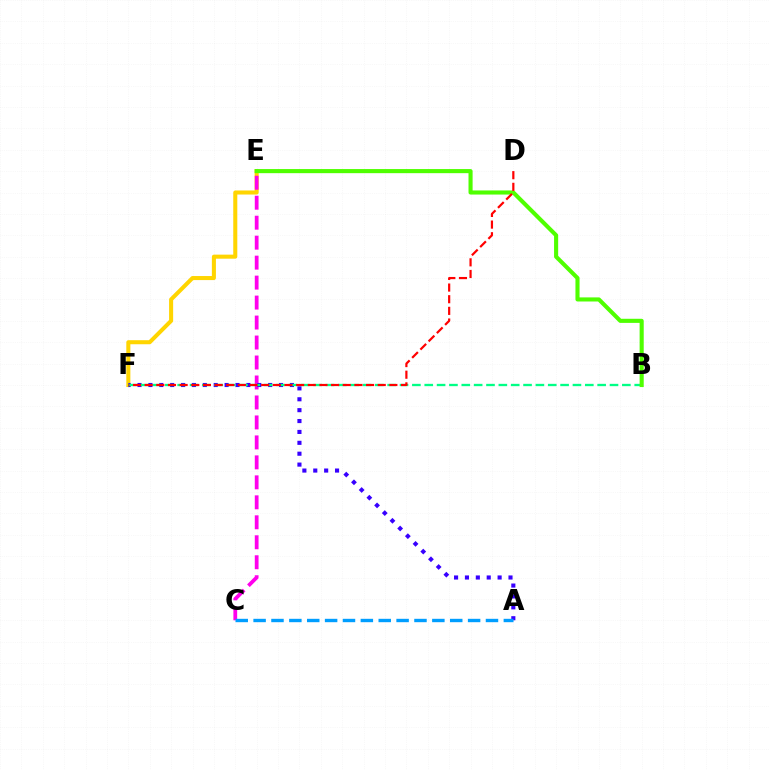{('E', 'F'): [{'color': '#ffd500', 'line_style': 'solid', 'thickness': 2.92}], ('C', 'E'): [{'color': '#ff00ed', 'line_style': 'dashed', 'thickness': 2.71}], ('A', 'F'): [{'color': '#3700ff', 'line_style': 'dotted', 'thickness': 2.96}], ('B', 'F'): [{'color': '#00ff86', 'line_style': 'dashed', 'thickness': 1.68}], ('B', 'E'): [{'color': '#4fff00', 'line_style': 'solid', 'thickness': 2.95}], ('A', 'C'): [{'color': '#009eff', 'line_style': 'dashed', 'thickness': 2.43}], ('D', 'F'): [{'color': '#ff0000', 'line_style': 'dashed', 'thickness': 1.58}]}